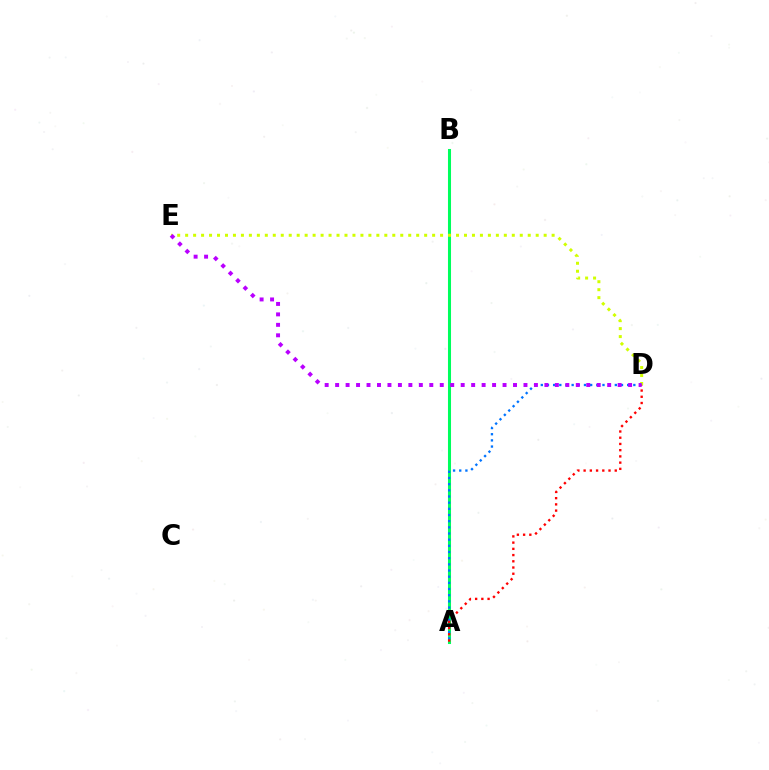{('A', 'B'): [{'color': '#00ff5c', 'line_style': 'solid', 'thickness': 2.19}], ('D', 'E'): [{'color': '#d1ff00', 'line_style': 'dotted', 'thickness': 2.16}, {'color': '#b900ff', 'line_style': 'dotted', 'thickness': 2.84}], ('A', 'D'): [{'color': '#0074ff', 'line_style': 'dotted', 'thickness': 1.68}, {'color': '#ff0000', 'line_style': 'dotted', 'thickness': 1.69}]}